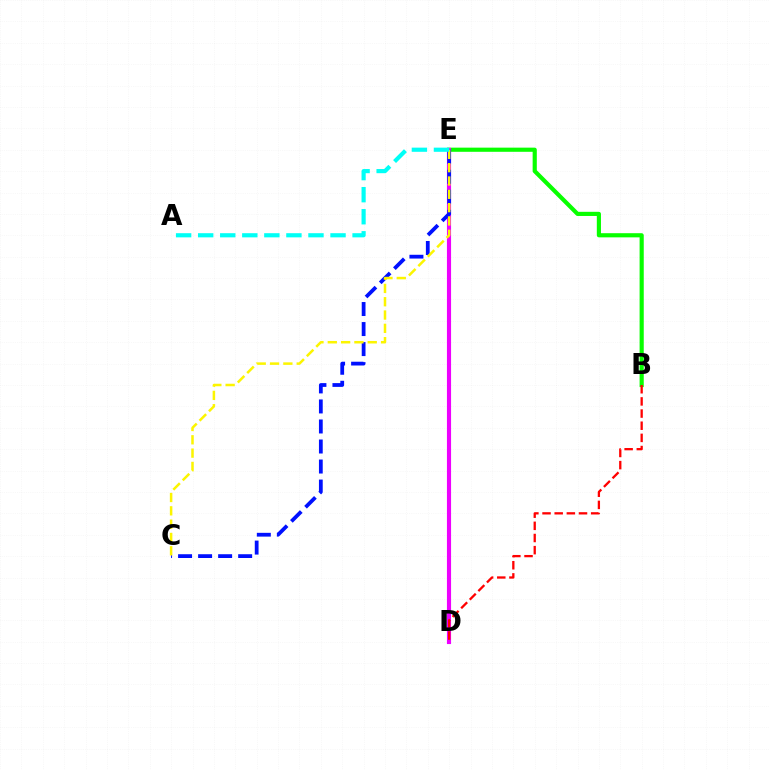{('B', 'E'): [{'color': '#08ff00', 'line_style': 'solid', 'thickness': 2.99}], ('D', 'E'): [{'color': '#ee00ff', 'line_style': 'solid', 'thickness': 2.97}], ('C', 'E'): [{'color': '#0010ff', 'line_style': 'dashed', 'thickness': 2.72}, {'color': '#fcf500', 'line_style': 'dashed', 'thickness': 1.81}], ('B', 'D'): [{'color': '#ff0000', 'line_style': 'dashed', 'thickness': 1.65}], ('A', 'E'): [{'color': '#00fff6', 'line_style': 'dashed', 'thickness': 3.0}]}